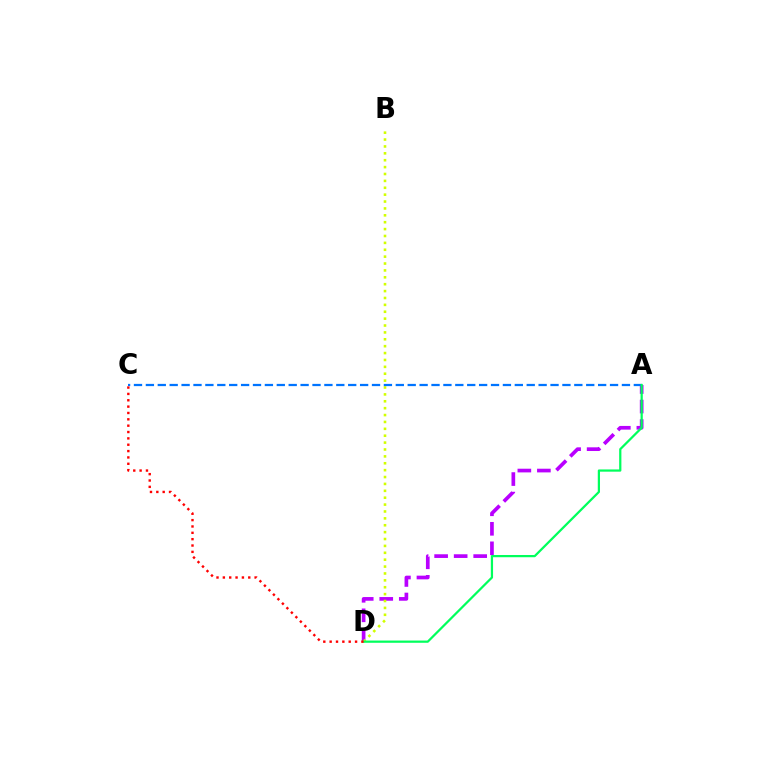{('A', 'D'): [{'color': '#b900ff', 'line_style': 'dashed', 'thickness': 2.65}, {'color': '#00ff5c', 'line_style': 'solid', 'thickness': 1.61}], ('B', 'D'): [{'color': '#d1ff00', 'line_style': 'dotted', 'thickness': 1.87}], ('A', 'C'): [{'color': '#0074ff', 'line_style': 'dashed', 'thickness': 1.62}], ('C', 'D'): [{'color': '#ff0000', 'line_style': 'dotted', 'thickness': 1.73}]}